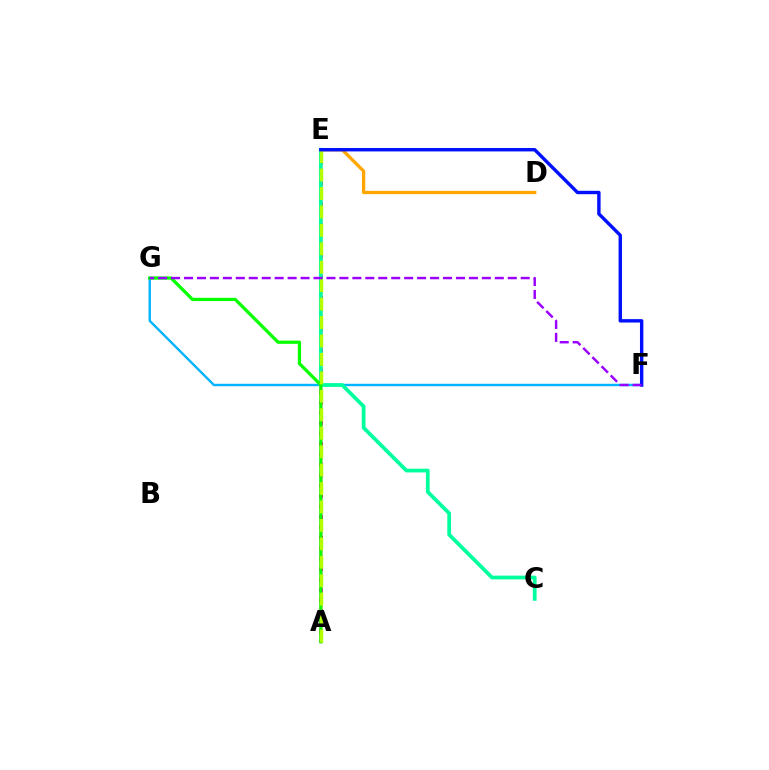{('D', 'E'): [{'color': '#ffa500', 'line_style': 'solid', 'thickness': 2.36}], ('A', 'E'): [{'color': '#ff00bd', 'line_style': 'dotted', 'thickness': 2.83}, {'color': '#ff0000', 'line_style': 'solid', 'thickness': 1.72}, {'color': '#b3ff00', 'line_style': 'dashed', 'thickness': 2.51}], ('F', 'G'): [{'color': '#00b5ff', 'line_style': 'solid', 'thickness': 1.74}, {'color': '#9b00ff', 'line_style': 'dashed', 'thickness': 1.76}], ('C', 'E'): [{'color': '#00ff9d', 'line_style': 'solid', 'thickness': 2.7}], ('A', 'G'): [{'color': '#08ff00', 'line_style': 'solid', 'thickness': 2.33}], ('E', 'F'): [{'color': '#0010ff', 'line_style': 'solid', 'thickness': 2.45}]}